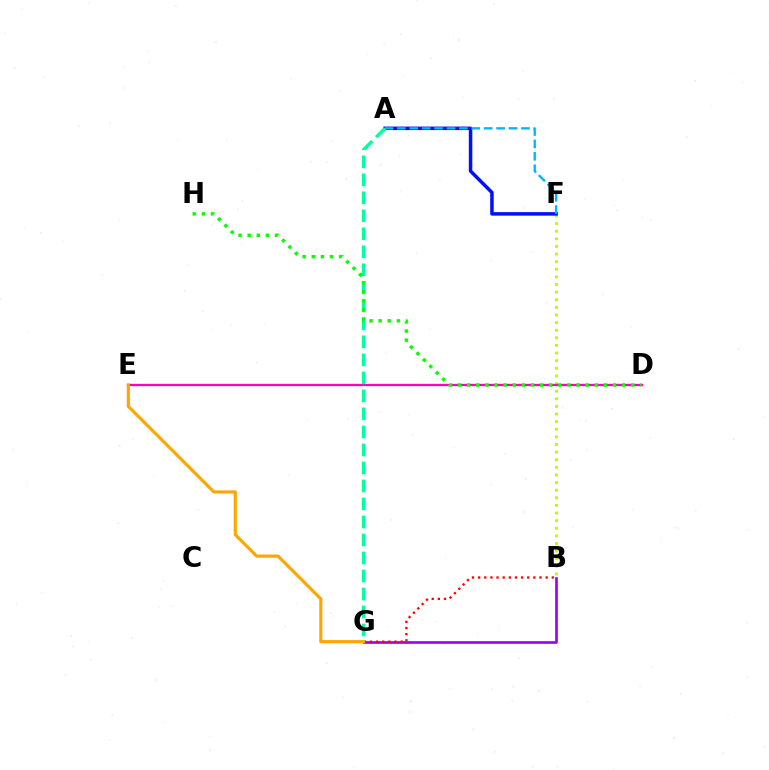{('B', 'G'): [{'color': '#9b00ff', 'line_style': 'solid', 'thickness': 1.92}, {'color': '#ff0000', 'line_style': 'dotted', 'thickness': 1.67}], ('B', 'F'): [{'color': '#b3ff00', 'line_style': 'dotted', 'thickness': 2.07}], ('A', 'F'): [{'color': '#0010ff', 'line_style': 'solid', 'thickness': 2.53}, {'color': '#00b5ff', 'line_style': 'dashed', 'thickness': 1.69}], ('D', 'E'): [{'color': '#ff00bd', 'line_style': 'solid', 'thickness': 1.66}], ('A', 'G'): [{'color': '#00ff9d', 'line_style': 'dashed', 'thickness': 2.45}], ('E', 'G'): [{'color': '#ffa500', 'line_style': 'solid', 'thickness': 2.25}], ('D', 'H'): [{'color': '#08ff00', 'line_style': 'dotted', 'thickness': 2.48}]}